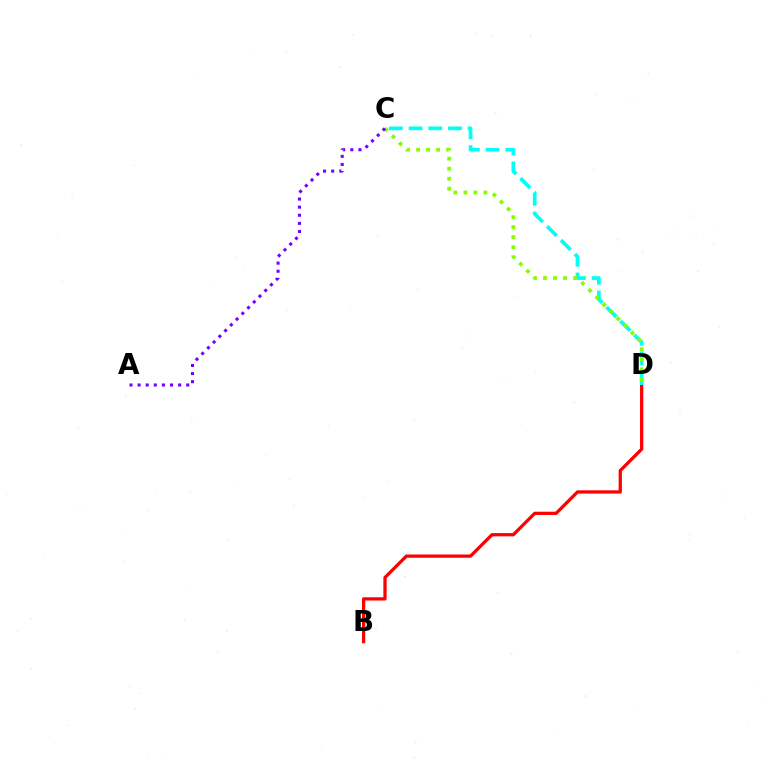{('B', 'D'): [{'color': '#ff0000', 'line_style': 'solid', 'thickness': 2.35}], ('C', 'D'): [{'color': '#00fff6', 'line_style': 'dashed', 'thickness': 2.67}, {'color': '#84ff00', 'line_style': 'dotted', 'thickness': 2.72}], ('A', 'C'): [{'color': '#7200ff', 'line_style': 'dotted', 'thickness': 2.2}]}